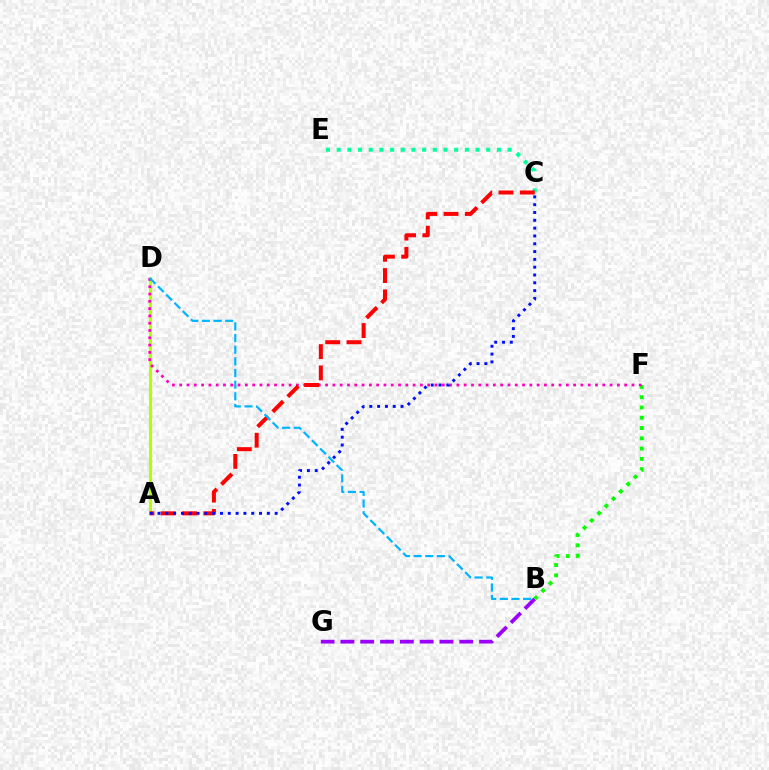{('B', 'G'): [{'color': '#9b00ff', 'line_style': 'dashed', 'thickness': 2.69}], ('B', 'F'): [{'color': '#08ff00', 'line_style': 'dotted', 'thickness': 2.79}], ('A', 'D'): [{'color': '#ffa500', 'line_style': 'dashed', 'thickness': 1.95}, {'color': '#b3ff00', 'line_style': 'solid', 'thickness': 2.23}], ('C', 'E'): [{'color': '#00ff9d', 'line_style': 'dotted', 'thickness': 2.9}], ('D', 'F'): [{'color': '#ff00bd', 'line_style': 'dotted', 'thickness': 1.98}], ('A', 'C'): [{'color': '#ff0000', 'line_style': 'dashed', 'thickness': 2.89}, {'color': '#0010ff', 'line_style': 'dotted', 'thickness': 2.12}], ('B', 'D'): [{'color': '#00b5ff', 'line_style': 'dashed', 'thickness': 1.58}]}